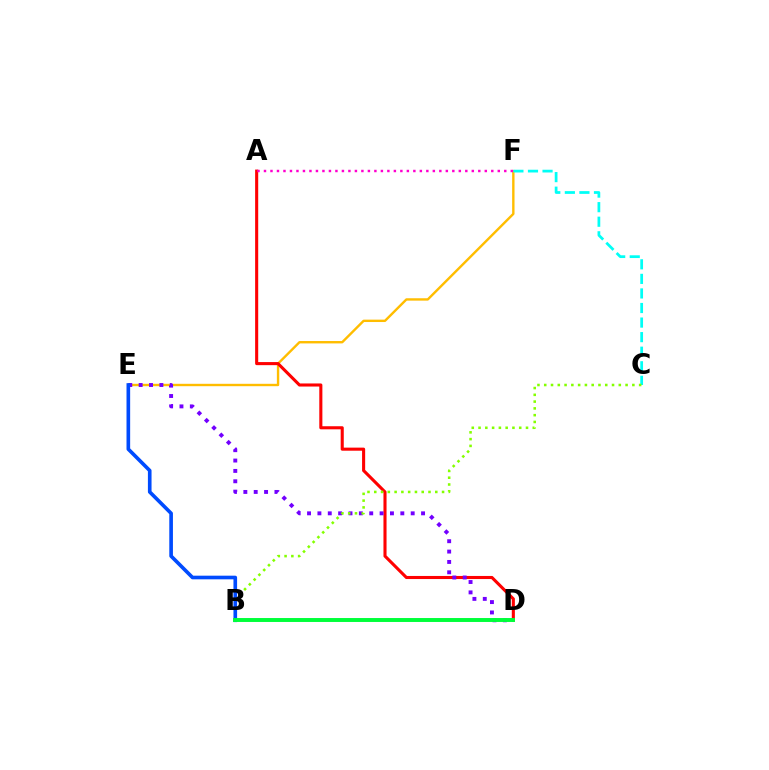{('E', 'F'): [{'color': '#ffbd00', 'line_style': 'solid', 'thickness': 1.72}], ('A', 'D'): [{'color': '#ff0000', 'line_style': 'solid', 'thickness': 2.22}], ('D', 'E'): [{'color': '#7200ff', 'line_style': 'dotted', 'thickness': 2.82}], ('C', 'F'): [{'color': '#00fff6', 'line_style': 'dashed', 'thickness': 1.98}], ('B', 'C'): [{'color': '#84ff00', 'line_style': 'dotted', 'thickness': 1.84}], ('A', 'F'): [{'color': '#ff00cf', 'line_style': 'dotted', 'thickness': 1.76}], ('B', 'E'): [{'color': '#004bff', 'line_style': 'solid', 'thickness': 2.62}], ('B', 'D'): [{'color': '#00ff39', 'line_style': 'solid', 'thickness': 2.83}]}